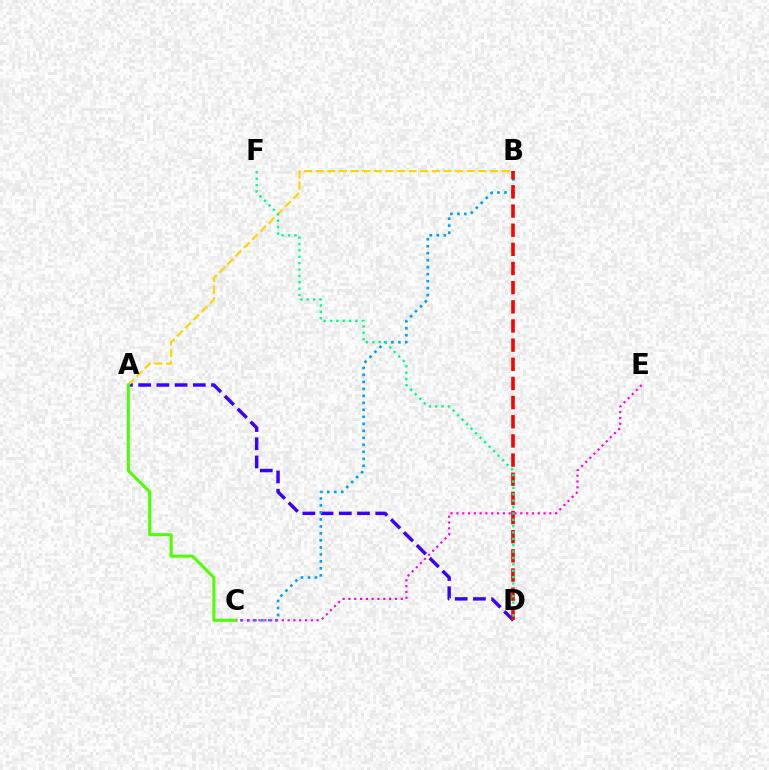{('A', 'D'): [{'color': '#3700ff', 'line_style': 'dashed', 'thickness': 2.47}], ('A', 'B'): [{'color': '#ffd500', 'line_style': 'dashed', 'thickness': 1.58}], ('B', 'C'): [{'color': '#009eff', 'line_style': 'dotted', 'thickness': 1.9}], ('B', 'D'): [{'color': '#ff0000', 'line_style': 'dashed', 'thickness': 2.6}], ('D', 'F'): [{'color': '#00ff86', 'line_style': 'dotted', 'thickness': 1.73}], ('C', 'E'): [{'color': '#ff00ed', 'line_style': 'dotted', 'thickness': 1.58}], ('A', 'C'): [{'color': '#4fff00', 'line_style': 'solid', 'thickness': 2.19}]}